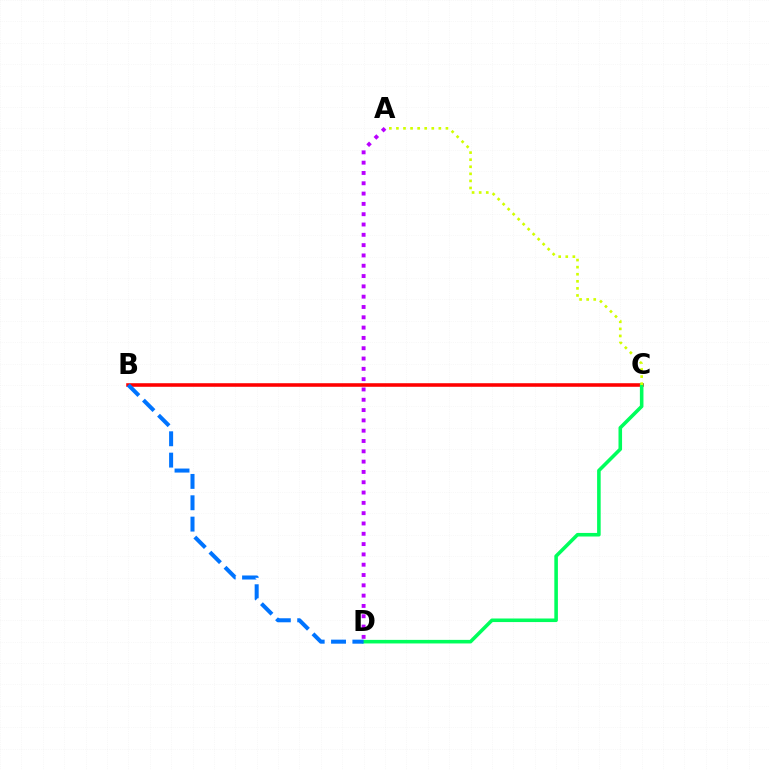{('B', 'C'): [{'color': '#ff0000', 'line_style': 'solid', 'thickness': 2.57}], ('C', 'D'): [{'color': '#00ff5c', 'line_style': 'solid', 'thickness': 2.57}], ('A', 'D'): [{'color': '#b900ff', 'line_style': 'dotted', 'thickness': 2.8}], ('B', 'D'): [{'color': '#0074ff', 'line_style': 'dashed', 'thickness': 2.9}], ('A', 'C'): [{'color': '#d1ff00', 'line_style': 'dotted', 'thickness': 1.92}]}